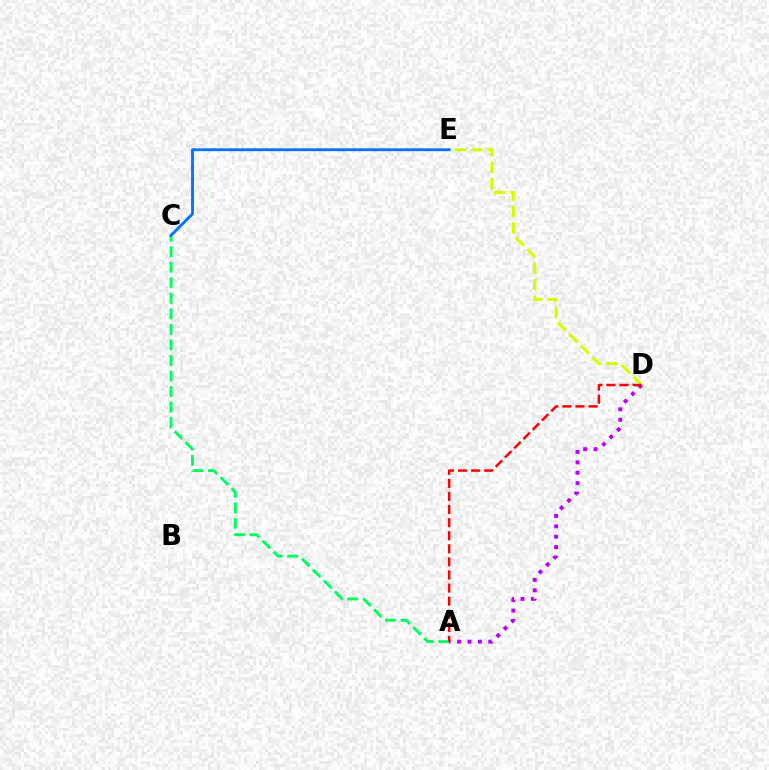{('A', 'C'): [{'color': '#00ff5c', 'line_style': 'dashed', 'thickness': 2.11}], ('A', 'D'): [{'color': '#b900ff', 'line_style': 'dotted', 'thickness': 2.83}, {'color': '#ff0000', 'line_style': 'dashed', 'thickness': 1.78}], ('D', 'E'): [{'color': '#d1ff00', 'line_style': 'dashed', 'thickness': 2.23}], ('C', 'E'): [{'color': '#0074ff', 'line_style': 'solid', 'thickness': 2.06}]}